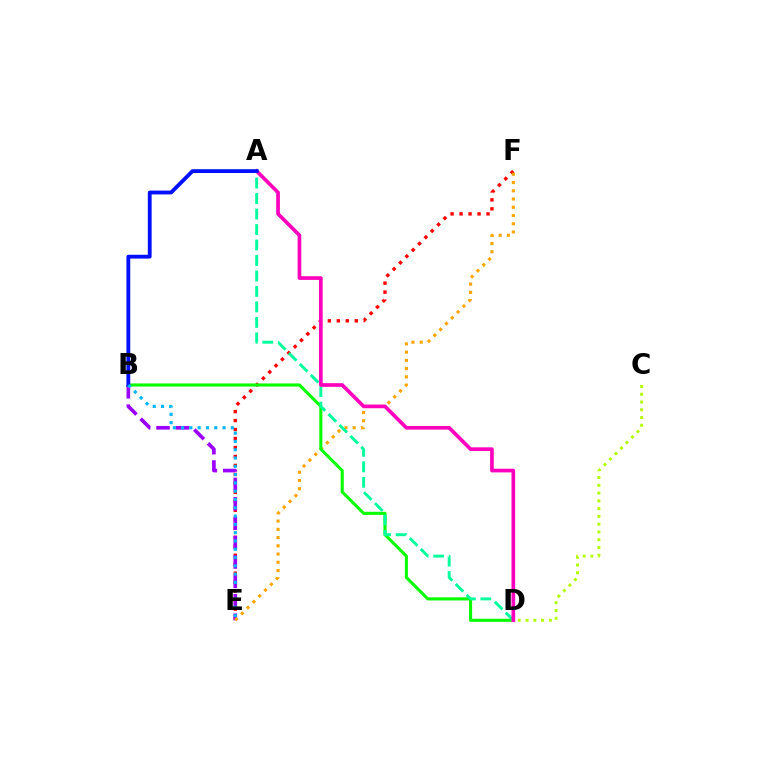{('E', 'F'): [{'color': '#ff0000', 'line_style': 'dotted', 'thickness': 2.44}, {'color': '#ffa500', 'line_style': 'dotted', 'thickness': 2.24}], ('B', 'E'): [{'color': '#9b00ff', 'line_style': 'dashed', 'thickness': 2.63}, {'color': '#00b5ff', 'line_style': 'dotted', 'thickness': 2.25}], ('C', 'D'): [{'color': '#b3ff00', 'line_style': 'dotted', 'thickness': 2.11}], ('B', 'D'): [{'color': '#08ff00', 'line_style': 'solid', 'thickness': 2.22}], ('A', 'D'): [{'color': '#00ff9d', 'line_style': 'dashed', 'thickness': 2.1}, {'color': '#ff00bd', 'line_style': 'solid', 'thickness': 2.65}], ('A', 'B'): [{'color': '#0010ff', 'line_style': 'solid', 'thickness': 2.75}]}